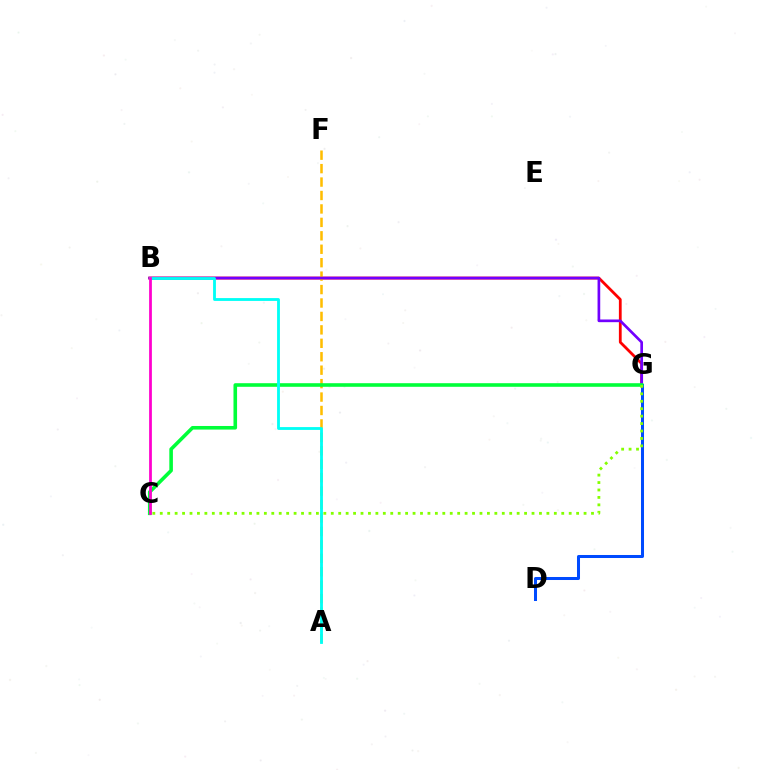{('B', 'G'): [{'color': '#ff0000', 'line_style': 'solid', 'thickness': 2.0}, {'color': '#7200ff', 'line_style': 'solid', 'thickness': 1.93}], ('A', 'F'): [{'color': '#ffbd00', 'line_style': 'dashed', 'thickness': 1.83}], ('D', 'G'): [{'color': '#004bff', 'line_style': 'solid', 'thickness': 2.17}], ('C', 'G'): [{'color': '#00ff39', 'line_style': 'solid', 'thickness': 2.59}, {'color': '#84ff00', 'line_style': 'dotted', 'thickness': 2.02}], ('A', 'B'): [{'color': '#00fff6', 'line_style': 'solid', 'thickness': 2.03}], ('B', 'C'): [{'color': '#ff00cf', 'line_style': 'solid', 'thickness': 1.99}]}